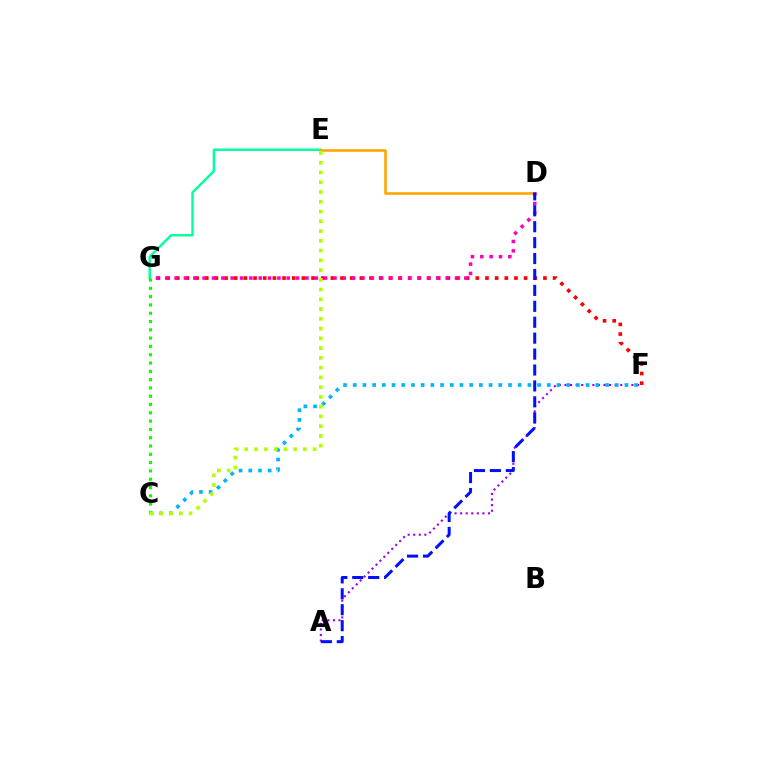{('A', 'F'): [{'color': '#9b00ff', 'line_style': 'dotted', 'thickness': 1.51}], ('C', 'F'): [{'color': '#00b5ff', 'line_style': 'dotted', 'thickness': 2.64}], ('F', 'G'): [{'color': '#ff0000', 'line_style': 'dotted', 'thickness': 2.63}], ('E', 'G'): [{'color': '#00ff9d', 'line_style': 'solid', 'thickness': 1.74}], ('D', 'E'): [{'color': '#ffa500', 'line_style': 'solid', 'thickness': 1.86}], ('C', 'G'): [{'color': '#08ff00', 'line_style': 'dotted', 'thickness': 2.25}], ('D', 'G'): [{'color': '#ff00bd', 'line_style': 'dotted', 'thickness': 2.54}], ('C', 'E'): [{'color': '#b3ff00', 'line_style': 'dotted', 'thickness': 2.65}], ('A', 'D'): [{'color': '#0010ff', 'line_style': 'dashed', 'thickness': 2.16}]}